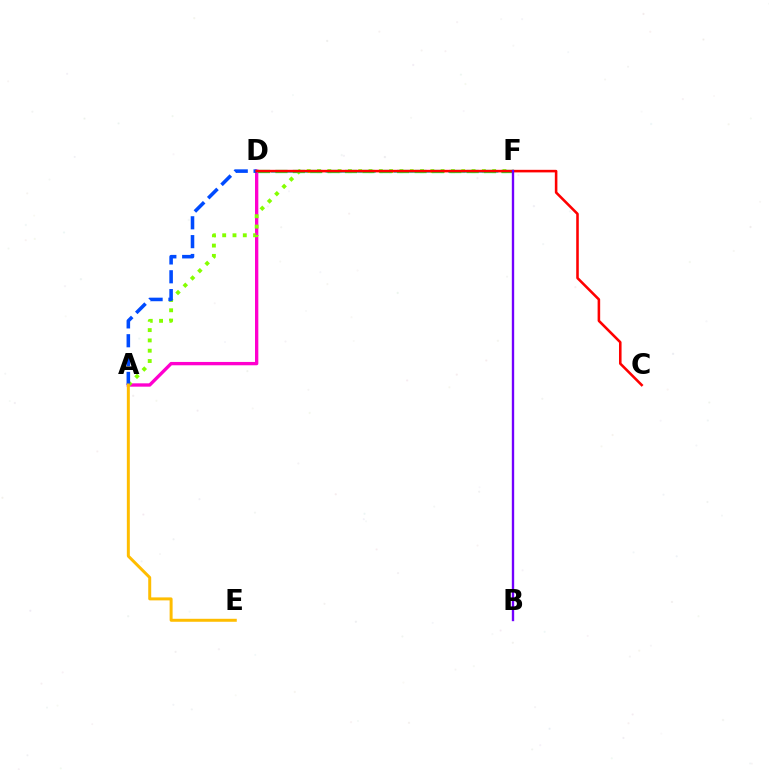{('A', 'D'): [{'color': '#ff00cf', 'line_style': 'solid', 'thickness': 2.4}, {'color': '#004bff', 'line_style': 'dashed', 'thickness': 2.56}], ('A', 'F'): [{'color': '#84ff00', 'line_style': 'dotted', 'thickness': 2.8}], ('D', 'F'): [{'color': '#00fff6', 'line_style': 'dashed', 'thickness': 1.85}, {'color': '#00ff39', 'line_style': 'dashed', 'thickness': 2.36}], ('C', 'D'): [{'color': '#ff0000', 'line_style': 'solid', 'thickness': 1.85}], ('B', 'F'): [{'color': '#7200ff', 'line_style': 'solid', 'thickness': 1.7}], ('A', 'E'): [{'color': '#ffbd00', 'line_style': 'solid', 'thickness': 2.15}]}